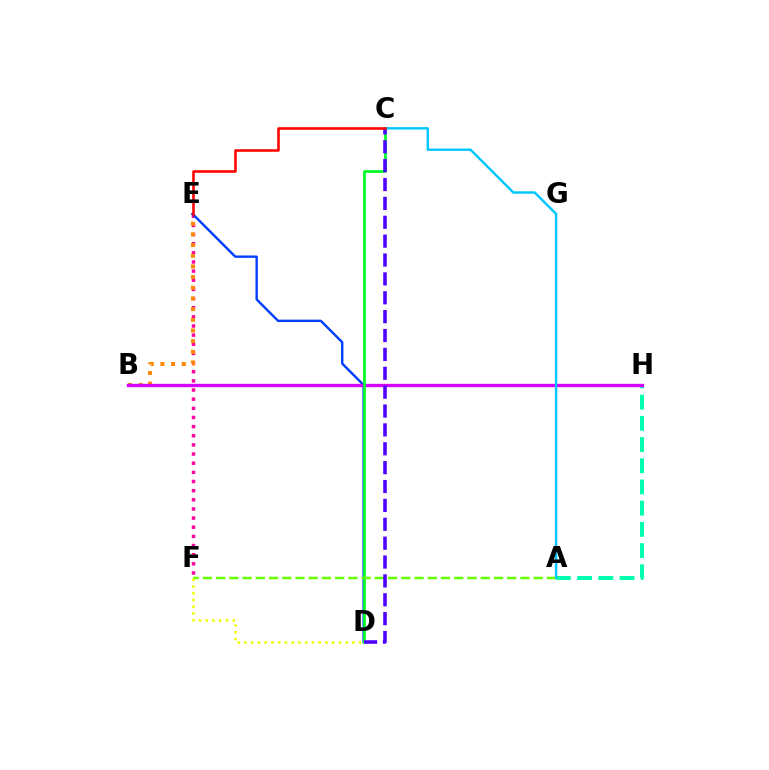{('A', 'H'): [{'color': '#00ffaf', 'line_style': 'dashed', 'thickness': 2.88}], ('E', 'F'): [{'color': '#ff00a0', 'line_style': 'dotted', 'thickness': 2.49}], ('B', 'E'): [{'color': '#ff8800', 'line_style': 'dotted', 'thickness': 2.9}], ('D', 'E'): [{'color': '#003fff', 'line_style': 'solid', 'thickness': 1.72}], ('B', 'H'): [{'color': '#d600ff', 'line_style': 'solid', 'thickness': 2.42}], ('C', 'D'): [{'color': '#00ff27', 'line_style': 'solid', 'thickness': 1.95}, {'color': '#4f00ff', 'line_style': 'dashed', 'thickness': 2.56}], ('A', 'F'): [{'color': '#66ff00', 'line_style': 'dashed', 'thickness': 1.8}], ('D', 'F'): [{'color': '#eeff00', 'line_style': 'dotted', 'thickness': 1.83}], ('A', 'C'): [{'color': '#00c7ff', 'line_style': 'solid', 'thickness': 1.75}], ('C', 'E'): [{'color': '#ff0000', 'line_style': 'solid', 'thickness': 1.84}]}